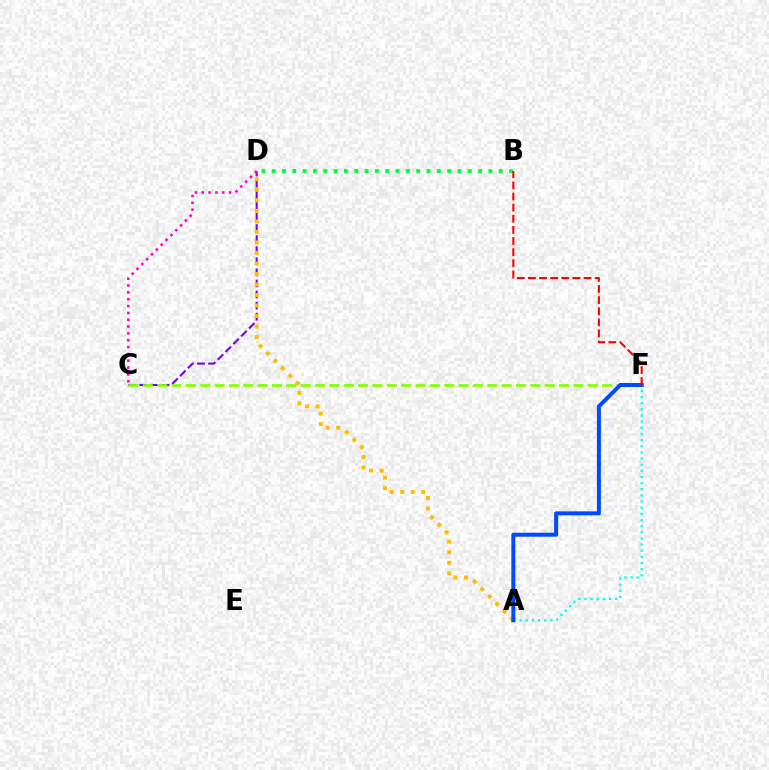{('C', 'D'): [{'color': '#7200ff', 'line_style': 'dashed', 'thickness': 1.51}, {'color': '#ff00cf', 'line_style': 'dotted', 'thickness': 1.86}], ('C', 'F'): [{'color': '#84ff00', 'line_style': 'dashed', 'thickness': 1.95}], ('B', 'D'): [{'color': '#00ff39', 'line_style': 'dotted', 'thickness': 2.8}], ('A', 'D'): [{'color': '#ffbd00', 'line_style': 'dotted', 'thickness': 2.86}], ('A', 'F'): [{'color': '#00fff6', 'line_style': 'dotted', 'thickness': 1.67}, {'color': '#004bff', 'line_style': 'solid', 'thickness': 2.87}], ('B', 'F'): [{'color': '#ff0000', 'line_style': 'dashed', 'thickness': 1.51}]}